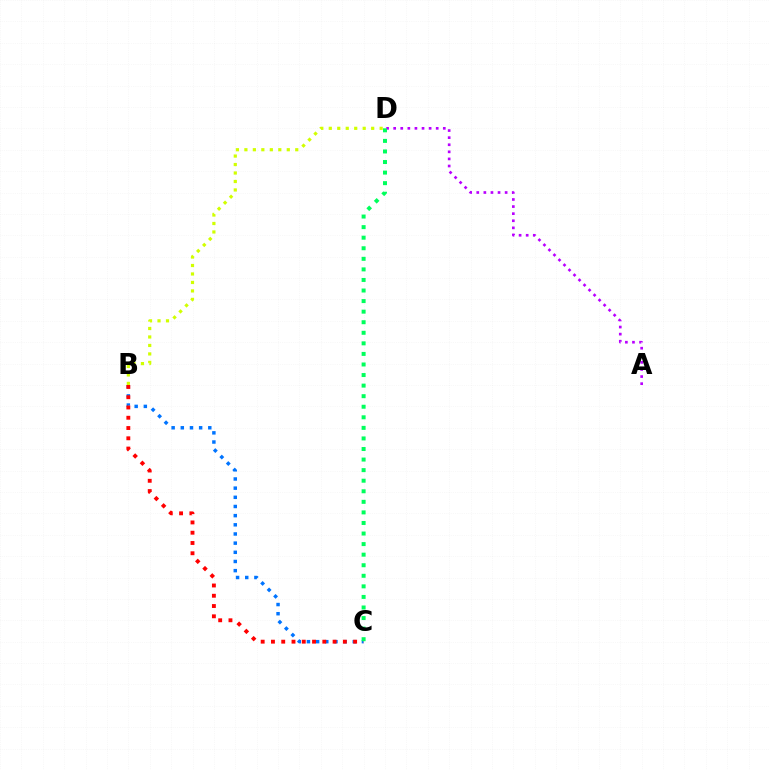{('B', 'C'): [{'color': '#0074ff', 'line_style': 'dotted', 'thickness': 2.49}, {'color': '#ff0000', 'line_style': 'dotted', 'thickness': 2.79}], ('A', 'D'): [{'color': '#b900ff', 'line_style': 'dotted', 'thickness': 1.93}], ('B', 'D'): [{'color': '#d1ff00', 'line_style': 'dotted', 'thickness': 2.3}], ('C', 'D'): [{'color': '#00ff5c', 'line_style': 'dotted', 'thickness': 2.87}]}